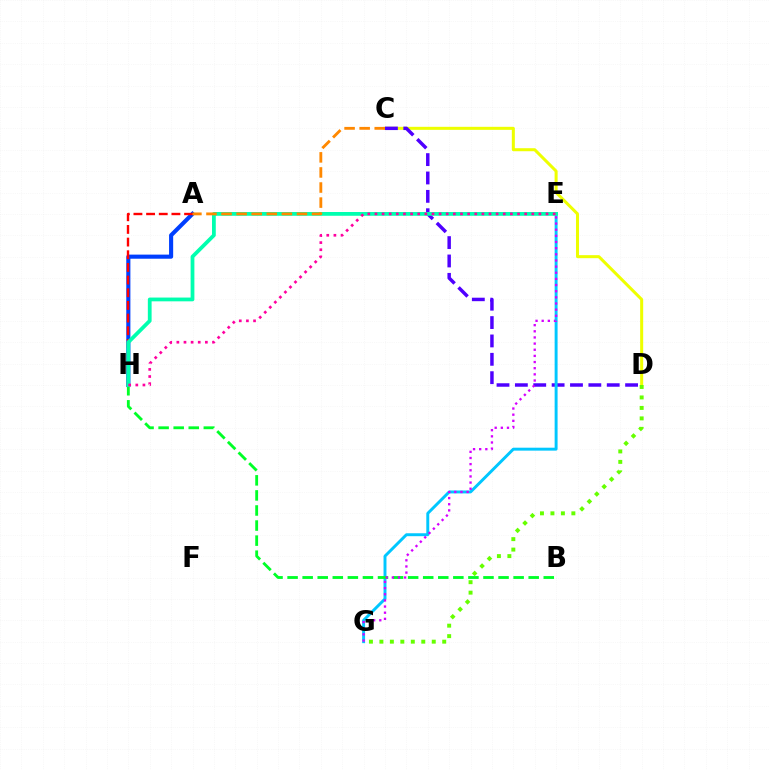{('C', 'D'): [{'color': '#eeff00', 'line_style': 'solid', 'thickness': 2.18}, {'color': '#4f00ff', 'line_style': 'dashed', 'thickness': 2.5}], ('A', 'H'): [{'color': '#003fff', 'line_style': 'solid', 'thickness': 2.96}, {'color': '#ff0000', 'line_style': 'dashed', 'thickness': 1.72}], ('E', 'G'): [{'color': '#00c7ff', 'line_style': 'solid', 'thickness': 2.11}, {'color': '#d600ff', 'line_style': 'dotted', 'thickness': 1.67}], ('B', 'H'): [{'color': '#00ff27', 'line_style': 'dashed', 'thickness': 2.05}], ('E', 'H'): [{'color': '#00ffaf', 'line_style': 'solid', 'thickness': 2.71}, {'color': '#ff00a0', 'line_style': 'dotted', 'thickness': 1.94}], ('D', 'G'): [{'color': '#66ff00', 'line_style': 'dotted', 'thickness': 2.84}], ('A', 'C'): [{'color': '#ff8800', 'line_style': 'dashed', 'thickness': 2.05}]}